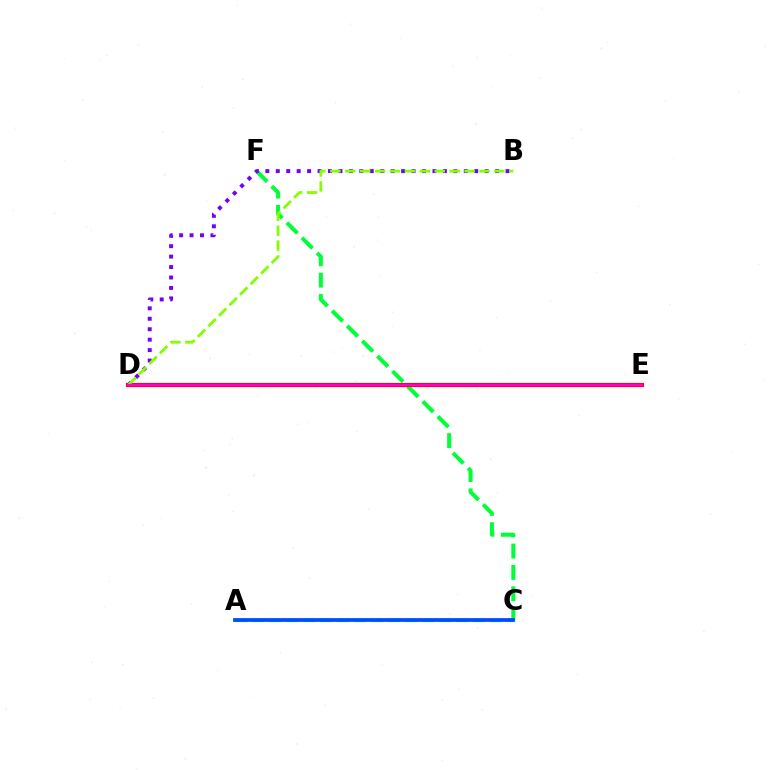{('D', 'E'): [{'color': '#ffbd00', 'line_style': 'solid', 'thickness': 2.05}, {'color': '#ff0000', 'line_style': 'solid', 'thickness': 2.98}, {'color': '#ff00cf', 'line_style': 'solid', 'thickness': 1.74}], ('C', 'F'): [{'color': '#00ff39', 'line_style': 'dashed', 'thickness': 2.9}], ('A', 'C'): [{'color': '#00fff6', 'line_style': 'dashed', 'thickness': 2.3}, {'color': '#004bff', 'line_style': 'solid', 'thickness': 2.71}], ('B', 'D'): [{'color': '#7200ff', 'line_style': 'dotted', 'thickness': 2.84}, {'color': '#84ff00', 'line_style': 'dashed', 'thickness': 2.03}]}